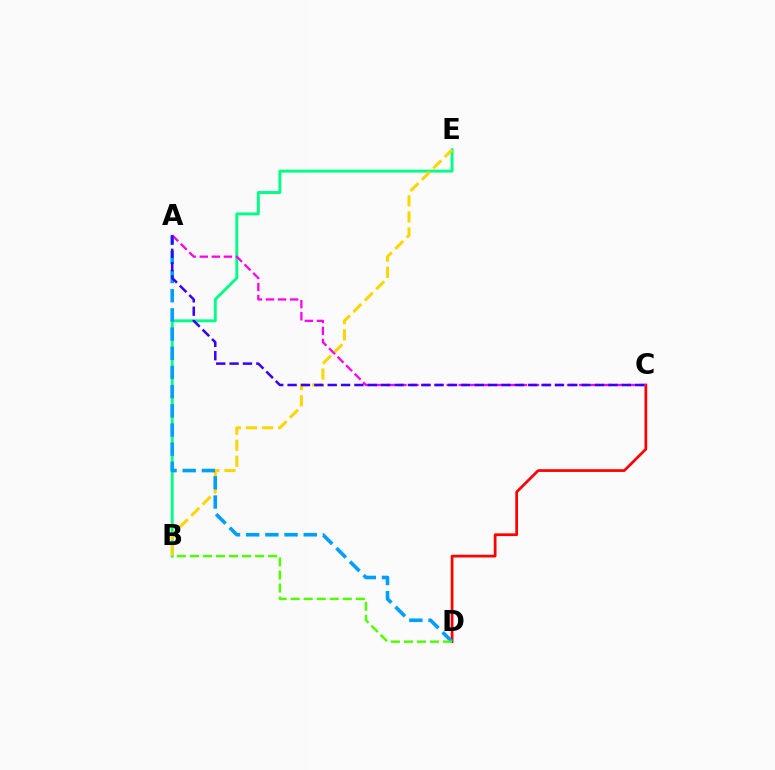{('B', 'E'): [{'color': '#00ff86', 'line_style': 'solid', 'thickness': 2.1}, {'color': '#ffd500', 'line_style': 'dashed', 'thickness': 2.18}], ('C', 'D'): [{'color': '#ff0000', 'line_style': 'solid', 'thickness': 1.97}], ('A', 'D'): [{'color': '#009eff', 'line_style': 'dashed', 'thickness': 2.61}], ('B', 'D'): [{'color': '#4fff00', 'line_style': 'dashed', 'thickness': 1.77}], ('A', 'C'): [{'color': '#ff00ed', 'line_style': 'dashed', 'thickness': 1.64}, {'color': '#3700ff', 'line_style': 'dashed', 'thickness': 1.82}]}